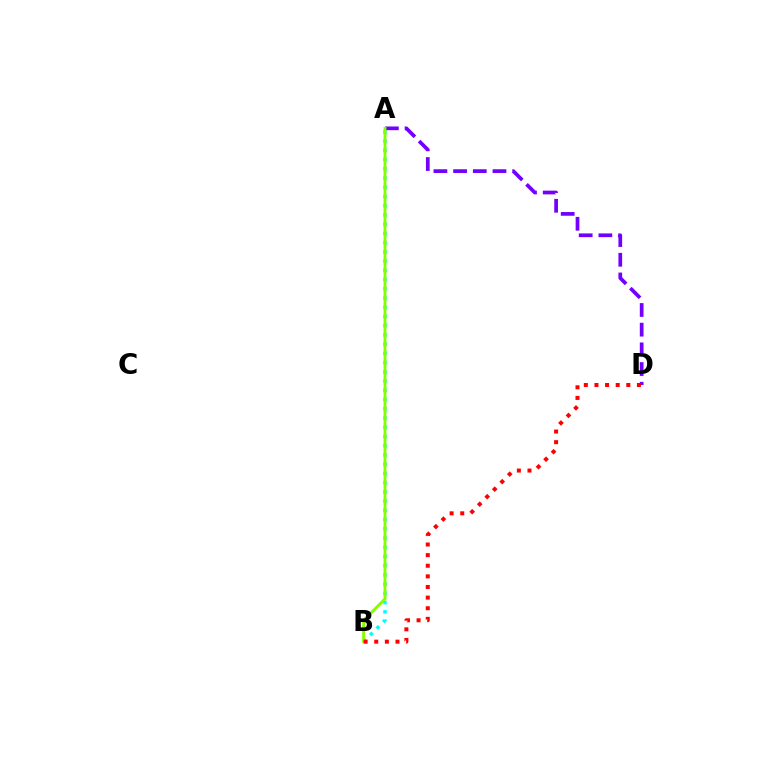{('A', 'B'): [{'color': '#00fff6', 'line_style': 'dotted', 'thickness': 2.51}, {'color': '#84ff00', 'line_style': 'solid', 'thickness': 2.07}], ('A', 'D'): [{'color': '#7200ff', 'line_style': 'dashed', 'thickness': 2.68}], ('B', 'D'): [{'color': '#ff0000', 'line_style': 'dotted', 'thickness': 2.89}]}